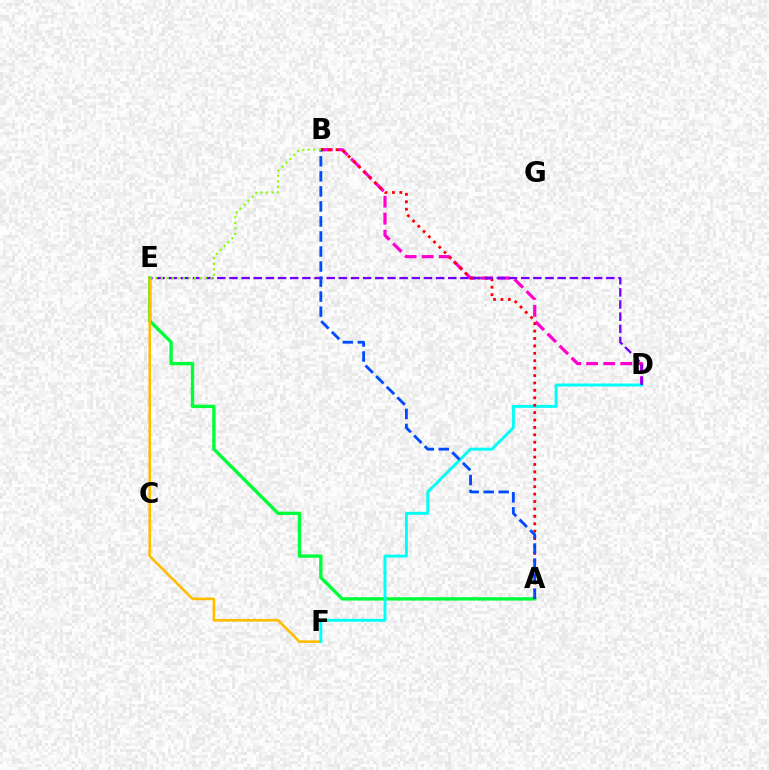{('A', 'E'): [{'color': '#00ff39', 'line_style': 'solid', 'thickness': 2.41}], ('B', 'D'): [{'color': '#ff00cf', 'line_style': 'dashed', 'thickness': 2.31}], ('E', 'F'): [{'color': '#ffbd00', 'line_style': 'solid', 'thickness': 1.88}], ('D', 'F'): [{'color': '#00fff6', 'line_style': 'solid', 'thickness': 2.12}], ('A', 'B'): [{'color': '#ff0000', 'line_style': 'dotted', 'thickness': 2.01}, {'color': '#004bff', 'line_style': 'dashed', 'thickness': 2.04}], ('D', 'E'): [{'color': '#7200ff', 'line_style': 'dashed', 'thickness': 1.65}], ('B', 'E'): [{'color': '#84ff00', 'line_style': 'dotted', 'thickness': 1.5}]}